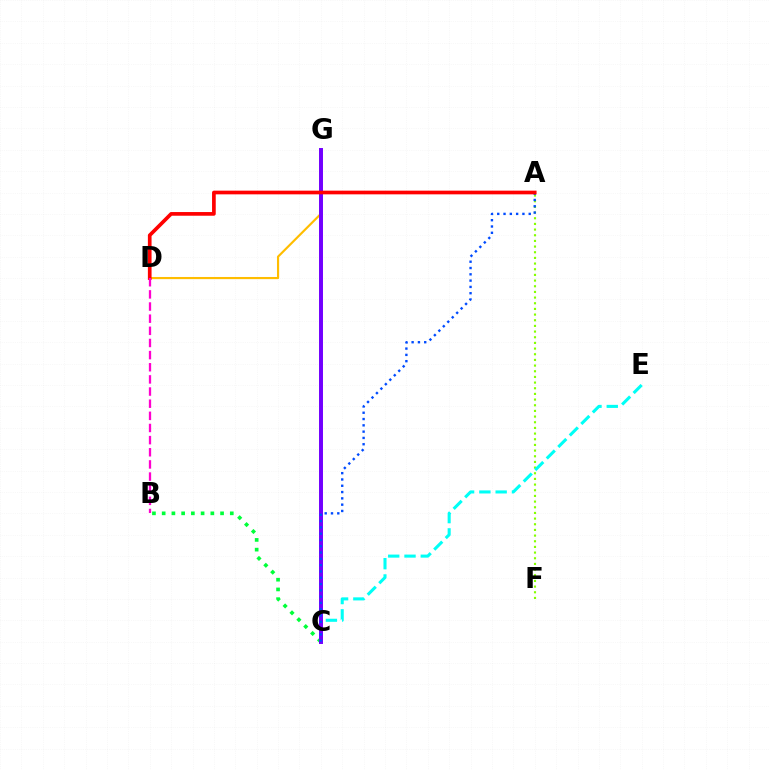{('D', 'G'): [{'color': '#ffbd00', 'line_style': 'solid', 'thickness': 1.56}], ('B', 'C'): [{'color': '#00ff39', 'line_style': 'dotted', 'thickness': 2.64}], ('A', 'F'): [{'color': '#84ff00', 'line_style': 'dotted', 'thickness': 1.54}], ('C', 'E'): [{'color': '#00fff6', 'line_style': 'dashed', 'thickness': 2.21}], ('C', 'G'): [{'color': '#7200ff', 'line_style': 'solid', 'thickness': 2.85}], ('A', 'C'): [{'color': '#004bff', 'line_style': 'dotted', 'thickness': 1.71}], ('A', 'D'): [{'color': '#ff0000', 'line_style': 'solid', 'thickness': 2.65}], ('B', 'D'): [{'color': '#ff00cf', 'line_style': 'dashed', 'thickness': 1.65}]}